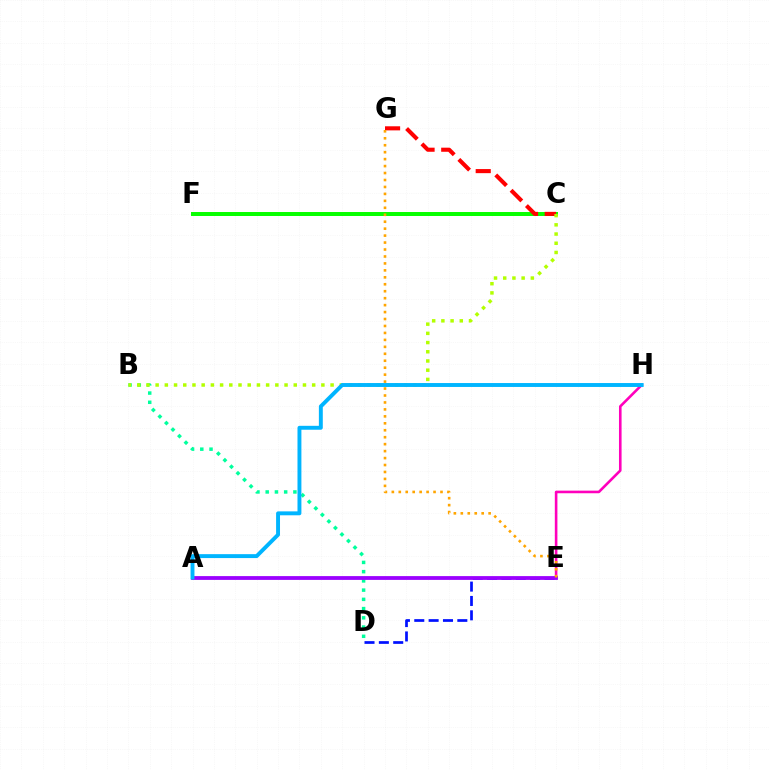{('C', 'F'): [{'color': '#08ff00', 'line_style': 'solid', 'thickness': 2.86}], ('E', 'H'): [{'color': '#ff00bd', 'line_style': 'solid', 'thickness': 1.87}], ('B', 'D'): [{'color': '#00ff9d', 'line_style': 'dotted', 'thickness': 2.51}], ('C', 'G'): [{'color': '#ff0000', 'line_style': 'dashed', 'thickness': 2.94}], ('D', 'E'): [{'color': '#0010ff', 'line_style': 'dashed', 'thickness': 1.95}], ('A', 'E'): [{'color': '#9b00ff', 'line_style': 'solid', 'thickness': 2.73}], ('B', 'C'): [{'color': '#b3ff00', 'line_style': 'dotted', 'thickness': 2.5}], ('E', 'G'): [{'color': '#ffa500', 'line_style': 'dotted', 'thickness': 1.89}], ('A', 'H'): [{'color': '#00b5ff', 'line_style': 'solid', 'thickness': 2.82}]}